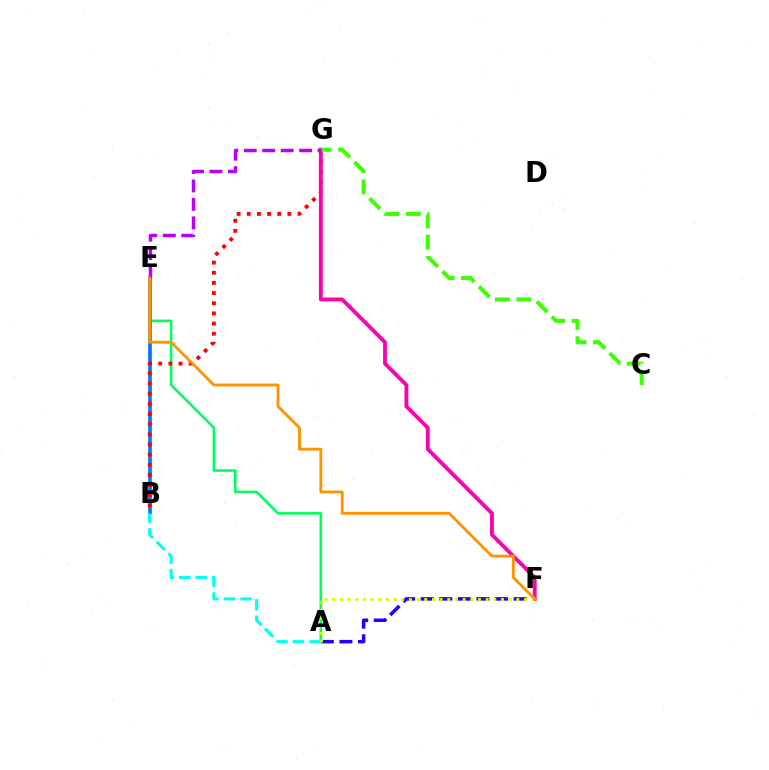{('A', 'E'): [{'color': '#00ff5c', 'line_style': 'solid', 'thickness': 1.86}], ('B', 'E'): [{'color': '#0074ff', 'line_style': 'solid', 'thickness': 2.61}], ('B', 'G'): [{'color': '#ff0000', 'line_style': 'dotted', 'thickness': 2.76}], ('A', 'F'): [{'color': '#2500ff', 'line_style': 'dashed', 'thickness': 2.53}, {'color': '#d1ff00', 'line_style': 'dotted', 'thickness': 2.09}], ('F', 'G'): [{'color': '#ff00ac', 'line_style': 'solid', 'thickness': 2.76}], ('C', 'G'): [{'color': '#3dff00', 'line_style': 'dashed', 'thickness': 2.9}], ('A', 'B'): [{'color': '#00fff6', 'line_style': 'dashed', 'thickness': 2.25}], ('E', 'G'): [{'color': '#b900ff', 'line_style': 'dashed', 'thickness': 2.51}], ('E', 'F'): [{'color': '#ff9400', 'line_style': 'solid', 'thickness': 2.06}]}